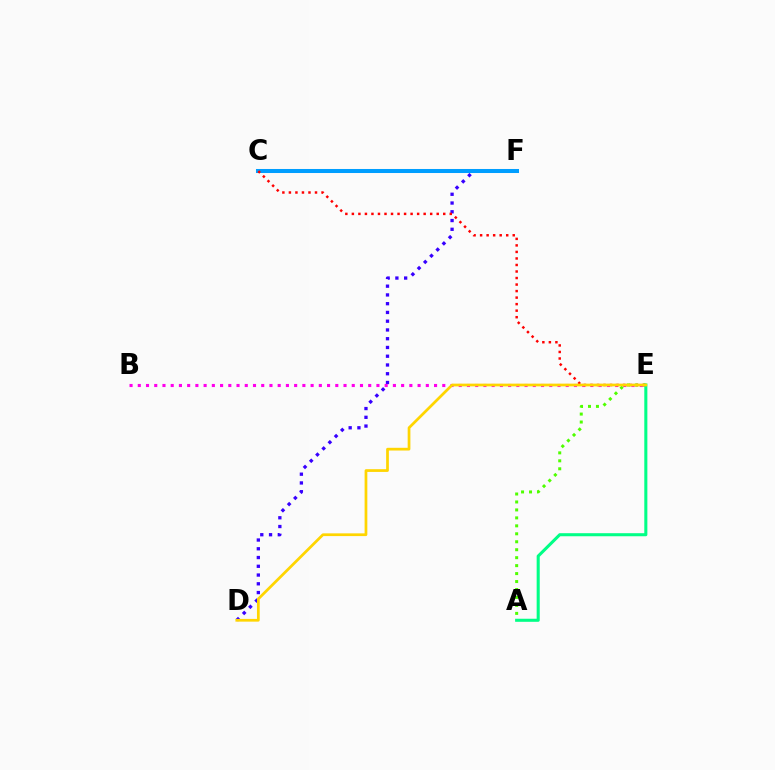{('D', 'F'): [{'color': '#3700ff', 'line_style': 'dotted', 'thickness': 2.38}], ('C', 'F'): [{'color': '#009eff', 'line_style': 'solid', 'thickness': 2.91}], ('A', 'E'): [{'color': '#4fff00', 'line_style': 'dotted', 'thickness': 2.16}, {'color': '#00ff86', 'line_style': 'solid', 'thickness': 2.2}], ('B', 'E'): [{'color': '#ff00ed', 'line_style': 'dotted', 'thickness': 2.24}], ('C', 'E'): [{'color': '#ff0000', 'line_style': 'dotted', 'thickness': 1.77}], ('D', 'E'): [{'color': '#ffd500', 'line_style': 'solid', 'thickness': 1.97}]}